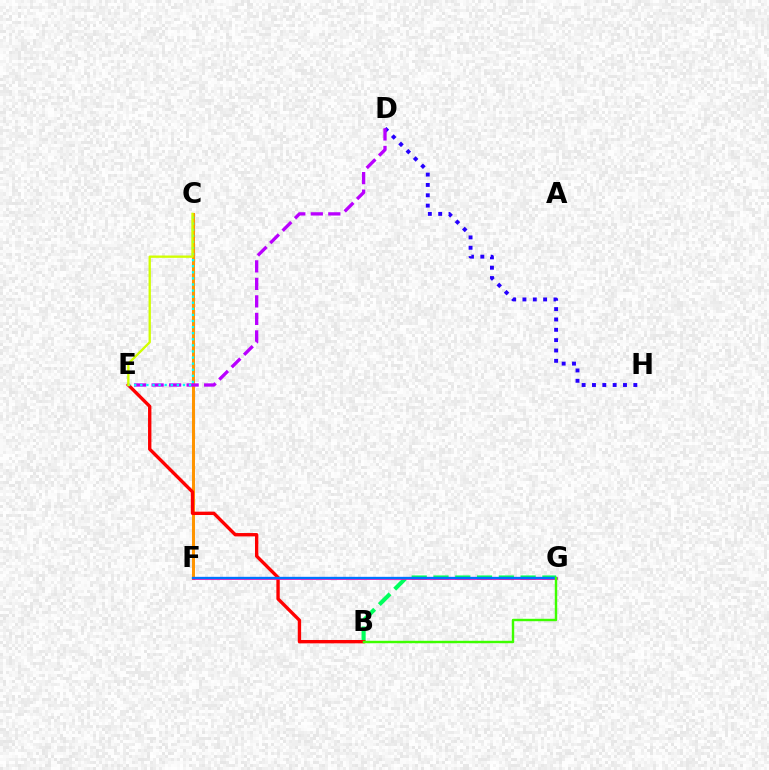{('B', 'G'): [{'color': '#00ff5c', 'line_style': 'dashed', 'thickness': 2.96}, {'color': '#3dff00', 'line_style': 'solid', 'thickness': 1.75}], ('D', 'H'): [{'color': '#2500ff', 'line_style': 'dotted', 'thickness': 2.81}], ('C', 'F'): [{'color': '#ff9400', 'line_style': 'solid', 'thickness': 2.19}], ('B', 'E'): [{'color': '#ff0000', 'line_style': 'solid', 'thickness': 2.42}], ('D', 'E'): [{'color': '#b900ff', 'line_style': 'dashed', 'thickness': 2.38}], ('F', 'G'): [{'color': '#ff00ac', 'line_style': 'solid', 'thickness': 1.93}, {'color': '#0074ff', 'line_style': 'solid', 'thickness': 1.68}], ('C', 'E'): [{'color': '#00fff6', 'line_style': 'dotted', 'thickness': 1.65}, {'color': '#d1ff00', 'line_style': 'solid', 'thickness': 1.67}]}